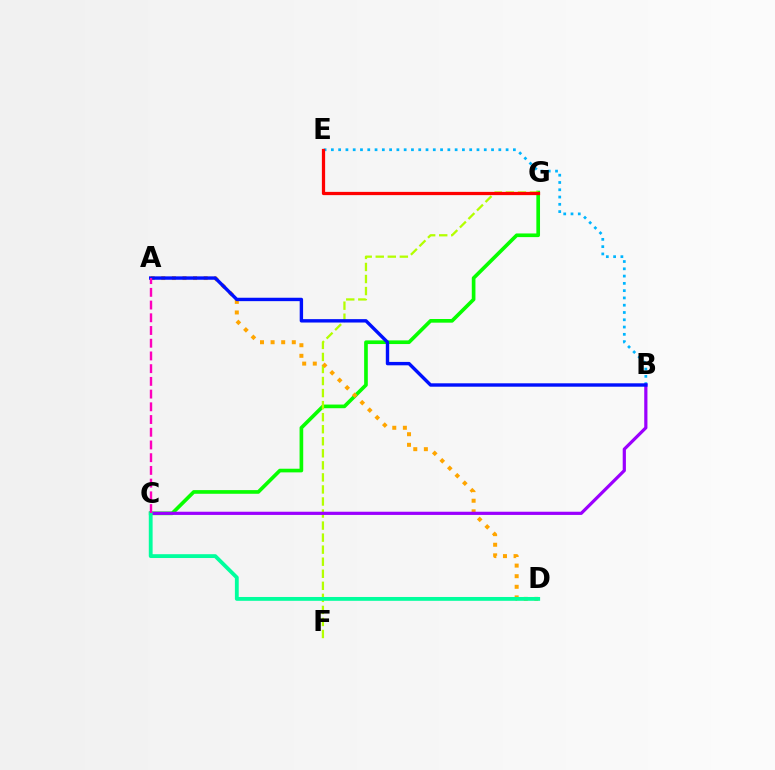{('C', 'G'): [{'color': '#08ff00', 'line_style': 'solid', 'thickness': 2.63}], ('F', 'G'): [{'color': '#b3ff00', 'line_style': 'dashed', 'thickness': 1.64}], ('B', 'E'): [{'color': '#00b5ff', 'line_style': 'dotted', 'thickness': 1.98}], ('A', 'D'): [{'color': '#ffa500', 'line_style': 'dotted', 'thickness': 2.88}], ('E', 'G'): [{'color': '#ff0000', 'line_style': 'solid', 'thickness': 2.34}], ('B', 'C'): [{'color': '#9b00ff', 'line_style': 'solid', 'thickness': 2.3}], ('C', 'D'): [{'color': '#00ff9d', 'line_style': 'solid', 'thickness': 2.76}], ('A', 'B'): [{'color': '#0010ff', 'line_style': 'solid', 'thickness': 2.45}], ('A', 'C'): [{'color': '#ff00bd', 'line_style': 'dashed', 'thickness': 1.73}]}